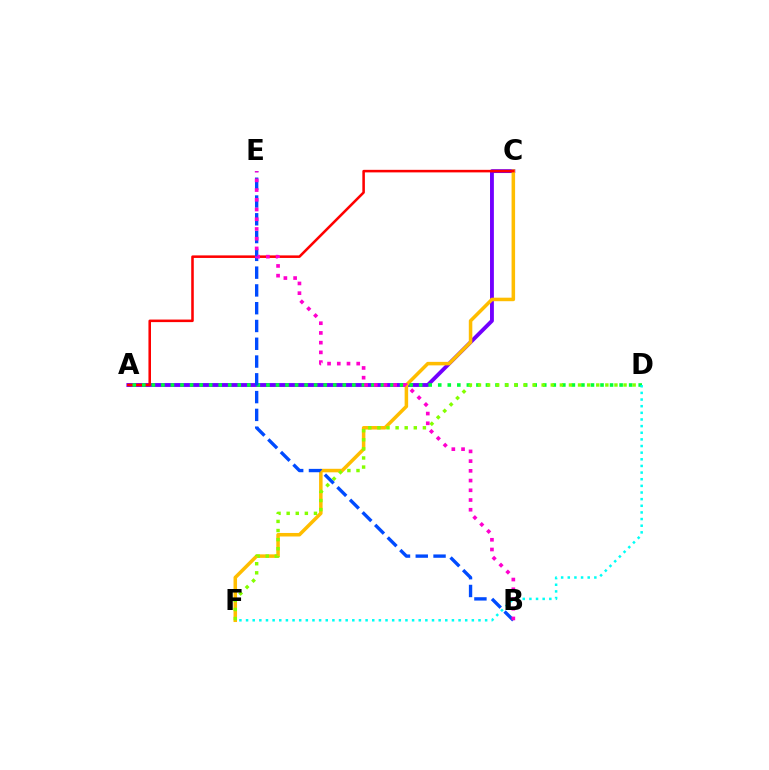{('A', 'C'): [{'color': '#7200ff', 'line_style': 'solid', 'thickness': 2.78}, {'color': '#ff0000', 'line_style': 'solid', 'thickness': 1.84}], ('C', 'F'): [{'color': '#ffbd00', 'line_style': 'solid', 'thickness': 2.54}], ('A', 'D'): [{'color': '#00ff39', 'line_style': 'dotted', 'thickness': 2.59}], ('D', 'F'): [{'color': '#84ff00', 'line_style': 'dotted', 'thickness': 2.47}, {'color': '#00fff6', 'line_style': 'dotted', 'thickness': 1.8}], ('B', 'E'): [{'color': '#004bff', 'line_style': 'dashed', 'thickness': 2.42}, {'color': '#ff00cf', 'line_style': 'dotted', 'thickness': 2.64}]}